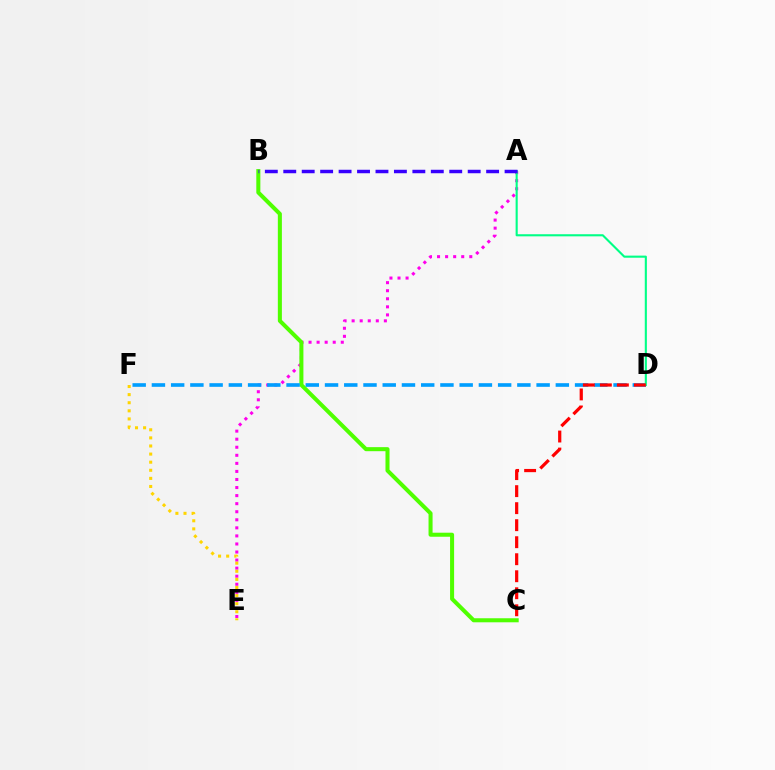{('A', 'E'): [{'color': '#ff00ed', 'line_style': 'dotted', 'thickness': 2.19}], ('B', 'C'): [{'color': '#4fff00', 'line_style': 'solid', 'thickness': 2.91}], ('E', 'F'): [{'color': '#ffd500', 'line_style': 'dotted', 'thickness': 2.2}], ('D', 'F'): [{'color': '#009eff', 'line_style': 'dashed', 'thickness': 2.61}], ('A', 'D'): [{'color': '#00ff86', 'line_style': 'solid', 'thickness': 1.52}], ('A', 'B'): [{'color': '#3700ff', 'line_style': 'dashed', 'thickness': 2.51}], ('C', 'D'): [{'color': '#ff0000', 'line_style': 'dashed', 'thickness': 2.31}]}